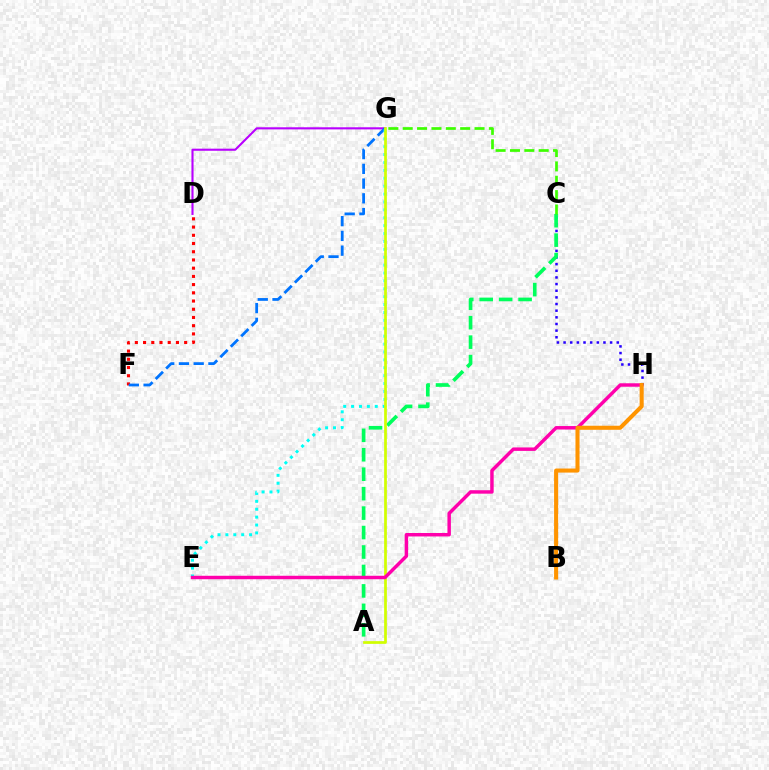{('D', 'G'): [{'color': '#b900ff', 'line_style': 'solid', 'thickness': 1.52}], ('C', 'H'): [{'color': '#2500ff', 'line_style': 'dotted', 'thickness': 1.81}], ('D', 'F'): [{'color': '#ff0000', 'line_style': 'dotted', 'thickness': 2.23}], ('A', 'C'): [{'color': '#00ff5c', 'line_style': 'dashed', 'thickness': 2.64}], ('F', 'G'): [{'color': '#0074ff', 'line_style': 'dashed', 'thickness': 2.0}], ('E', 'G'): [{'color': '#00fff6', 'line_style': 'dotted', 'thickness': 2.15}], ('C', 'G'): [{'color': '#3dff00', 'line_style': 'dashed', 'thickness': 1.95}], ('A', 'G'): [{'color': '#d1ff00', 'line_style': 'solid', 'thickness': 1.96}], ('E', 'H'): [{'color': '#ff00ac', 'line_style': 'solid', 'thickness': 2.49}], ('B', 'H'): [{'color': '#ff9400', 'line_style': 'solid', 'thickness': 2.92}]}